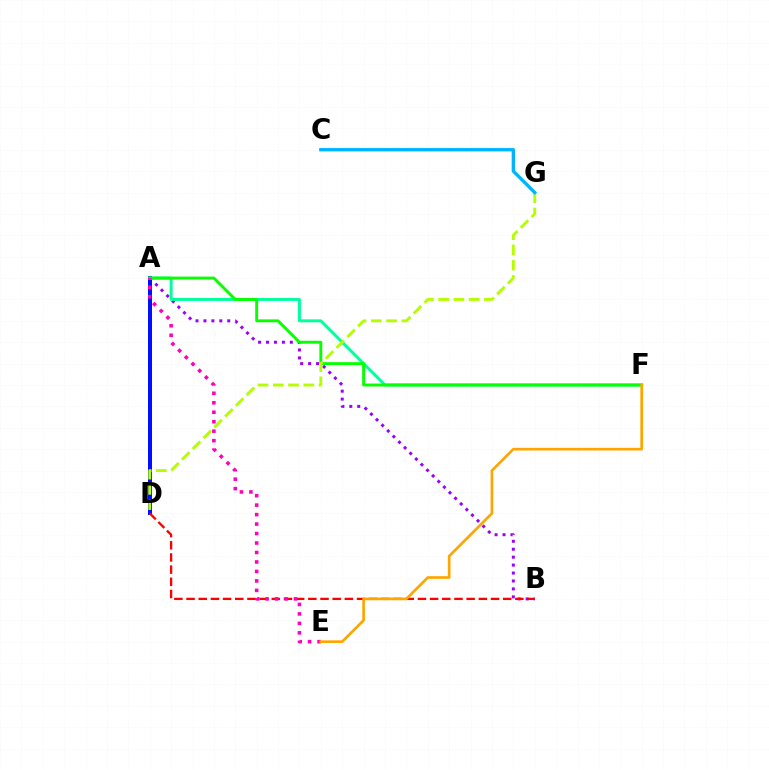{('A', 'B'): [{'color': '#9b00ff', 'line_style': 'dotted', 'thickness': 2.16}], ('A', 'D'): [{'color': '#0010ff', 'line_style': 'solid', 'thickness': 2.88}], ('A', 'F'): [{'color': '#00ff9d', 'line_style': 'solid', 'thickness': 2.12}, {'color': '#08ff00', 'line_style': 'solid', 'thickness': 2.09}], ('B', 'D'): [{'color': '#ff0000', 'line_style': 'dashed', 'thickness': 1.65}], ('A', 'E'): [{'color': '#ff00bd', 'line_style': 'dotted', 'thickness': 2.57}], ('D', 'G'): [{'color': '#b3ff00', 'line_style': 'dashed', 'thickness': 2.07}], ('E', 'F'): [{'color': '#ffa500', 'line_style': 'solid', 'thickness': 1.93}], ('C', 'G'): [{'color': '#00b5ff', 'line_style': 'solid', 'thickness': 2.41}]}